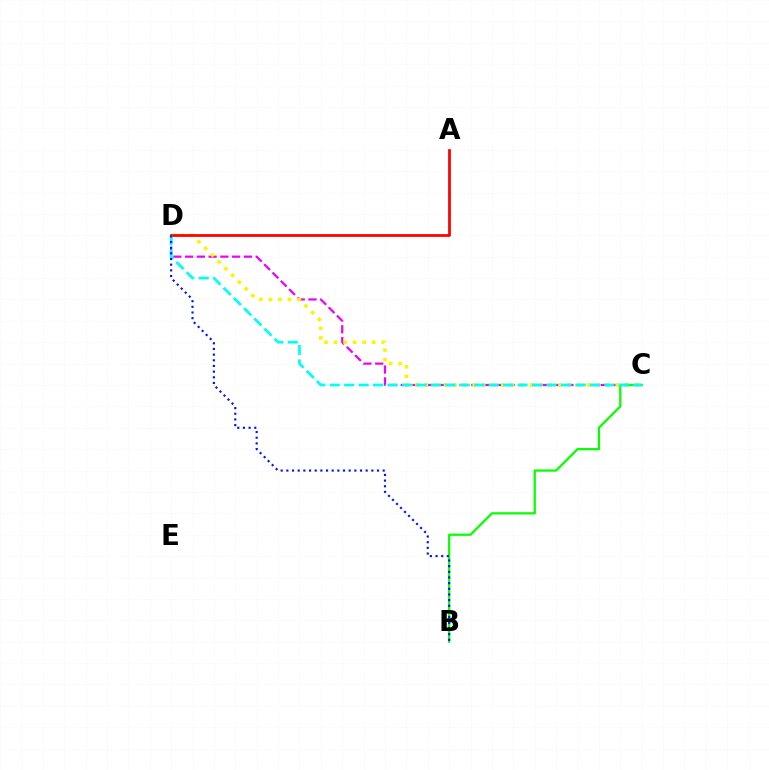{('C', 'D'): [{'color': '#ee00ff', 'line_style': 'dashed', 'thickness': 1.6}, {'color': '#fcf500', 'line_style': 'dotted', 'thickness': 2.59}, {'color': '#00fff6', 'line_style': 'dashed', 'thickness': 1.96}], ('A', 'D'): [{'color': '#ff0000', 'line_style': 'solid', 'thickness': 1.98}], ('B', 'C'): [{'color': '#08ff00', 'line_style': 'solid', 'thickness': 1.62}], ('B', 'D'): [{'color': '#0010ff', 'line_style': 'dotted', 'thickness': 1.54}]}